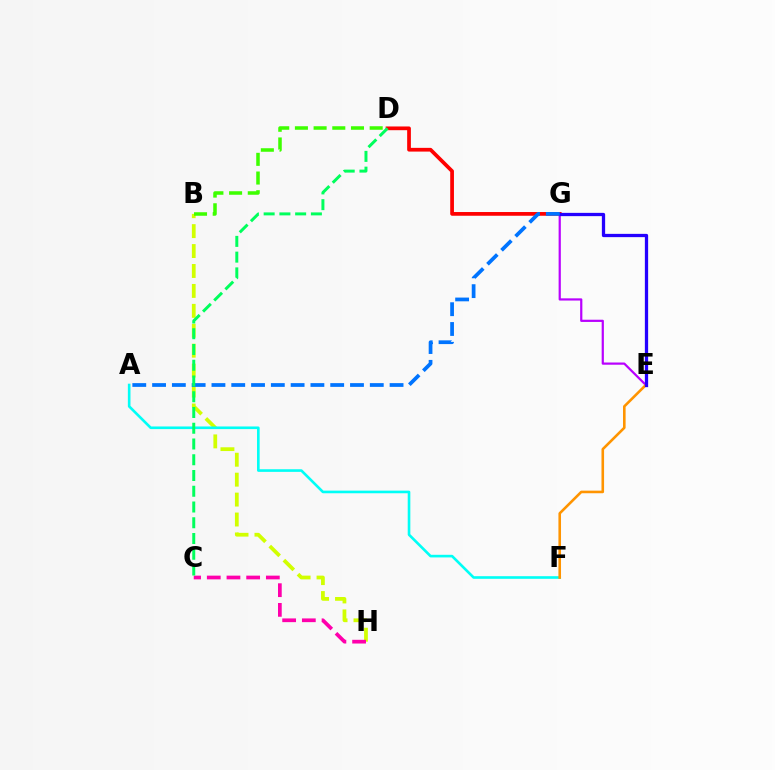{('E', 'G'): [{'color': '#b900ff', 'line_style': 'solid', 'thickness': 1.59}, {'color': '#2500ff', 'line_style': 'solid', 'thickness': 2.36}], ('B', 'H'): [{'color': '#d1ff00', 'line_style': 'dashed', 'thickness': 2.71}], ('D', 'G'): [{'color': '#ff0000', 'line_style': 'solid', 'thickness': 2.68}], ('A', 'F'): [{'color': '#00fff6', 'line_style': 'solid', 'thickness': 1.89}], ('C', 'H'): [{'color': '#ff00ac', 'line_style': 'dashed', 'thickness': 2.68}], ('E', 'F'): [{'color': '#ff9400', 'line_style': 'solid', 'thickness': 1.87}], ('B', 'D'): [{'color': '#3dff00', 'line_style': 'dashed', 'thickness': 2.54}], ('A', 'G'): [{'color': '#0074ff', 'line_style': 'dashed', 'thickness': 2.69}], ('C', 'D'): [{'color': '#00ff5c', 'line_style': 'dashed', 'thickness': 2.14}]}